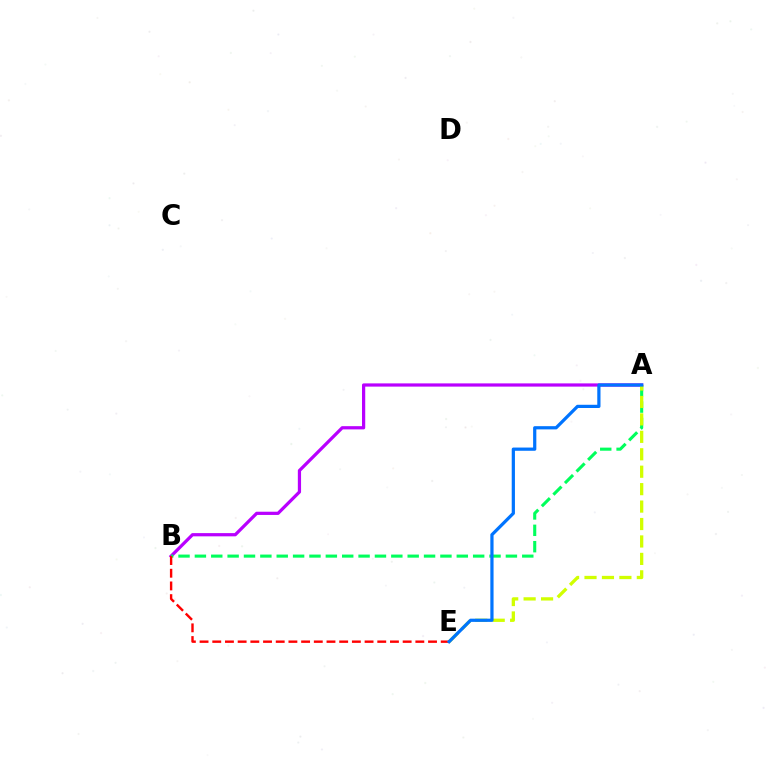{('A', 'B'): [{'color': '#b900ff', 'line_style': 'solid', 'thickness': 2.32}, {'color': '#00ff5c', 'line_style': 'dashed', 'thickness': 2.22}], ('A', 'E'): [{'color': '#d1ff00', 'line_style': 'dashed', 'thickness': 2.37}, {'color': '#0074ff', 'line_style': 'solid', 'thickness': 2.32}], ('B', 'E'): [{'color': '#ff0000', 'line_style': 'dashed', 'thickness': 1.72}]}